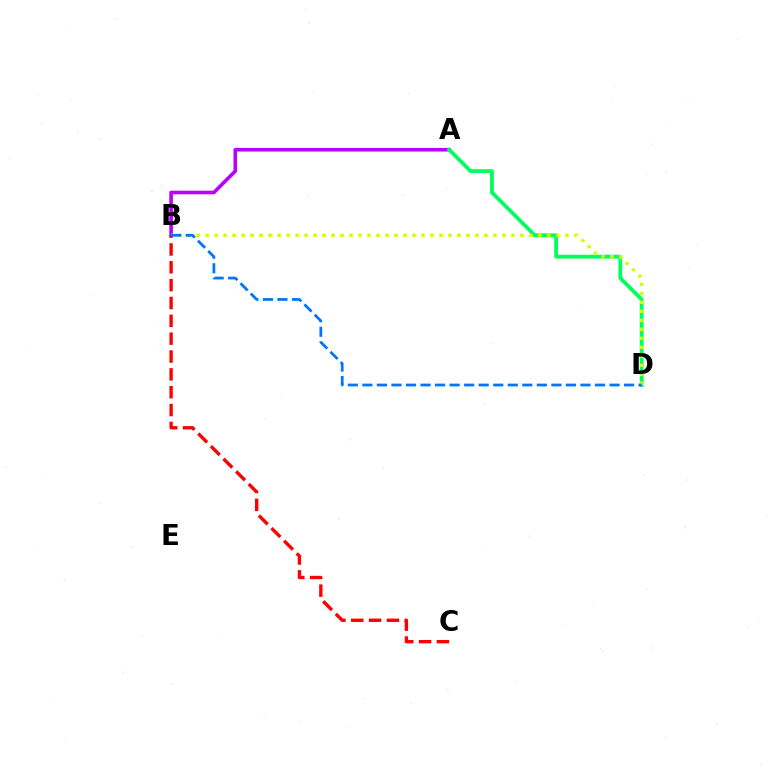{('A', 'B'): [{'color': '#b900ff', 'line_style': 'solid', 'thickness': 2.59}], ('A', 'D'): [{'color': '#00ff5c', 'line_style': 'solid', 'thickness': 2.73}], ('B', 'D'): [{'color': '#d1ff00', 'line_style': 'dotted', 'thickness': 2.44}, {'color': '#0074ff', 'line_style': 'dashed', 'thickness': 1.98}], ('B', 'C'): [{'color': '#ff0000', 'line_style': 'dashed', 'thickness': 2.42}]}